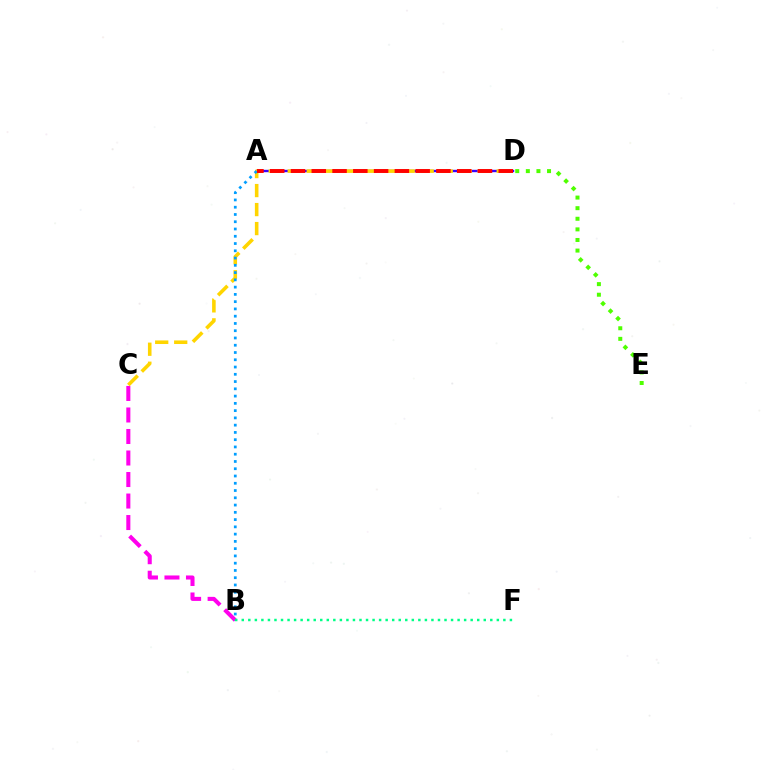{('A', 'D'): [{'color': '#3700ff', 'line_style': 'solid', 'thickness': 1.71}, {'color': '#ff0000', 'line_style': 'dashed', 'thickness': 2.82}], ('B', 'C'): [{'color': '#ff00ed', 'line_style': 'dashed', 'thickness': 2.92}], ('C', 'D'): [{'color': '#ffd500', 'line_style': 'dashed', 'thickness': 2.58}], ('A', 'B'): [{'color': '#009eff', 'line_style': 'dotted', 'thickness': 1.97}], ('B', 'F'): [{'color': '#00ff86', 'line_style': 'dotted', 'thickness': 1.78}], ('D', 'E'): [{'color': '#4fff00', 'line_style': 'dotted', 'thickness': 2.88}]}